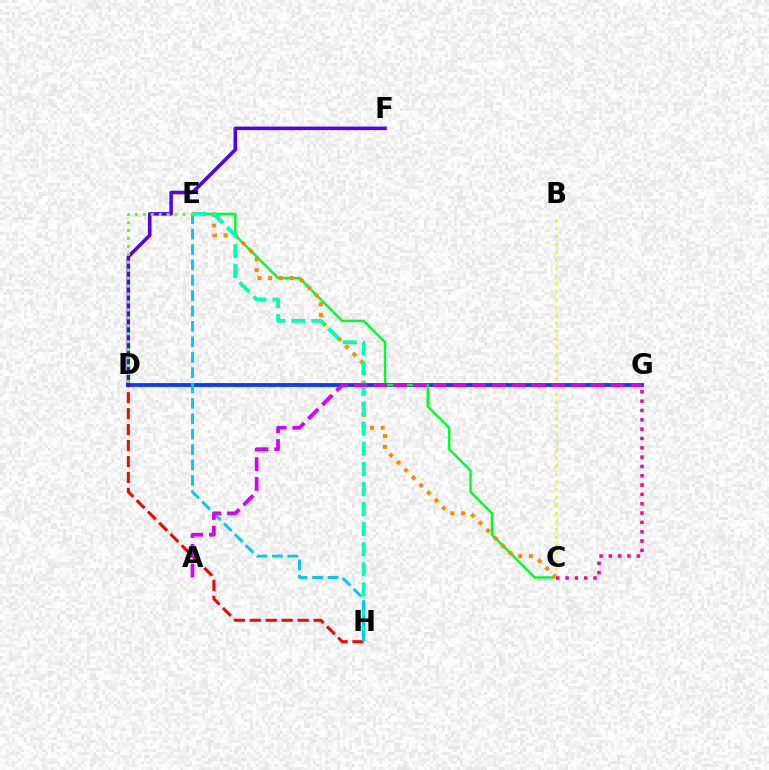{('D', 'G'): [{'color': '#003fff', 'line_style': 'solid', 'thickness': 2.75}], ('D', 'H'): [{'color': '#ff0000', 'line_style': 'dashed', 'thickness': 2.17}], ('C', 'E'): [{'color': '#00ff27', 'line_style': 'solid', 'thickness': 1.77}, {'color': '#ff8800', 'line_style': 'dotted', 'thickness': 2.91}], ('D', 'F'): [{'color': '#4f00ff', 'line_style': 'solid', 'thickness': 2.54}], ('E', 'H'): [{'color': '#00ffaf', 'line_style': 'dashed', 'thickness': 2.73}, {'color': '#00c7ff', 'line_style': 'dashed', 'thickness': 2.09}], ('B', 'C'): [{'color': '#eeff00', 'line_style': 'dotted', 'thickness': 2.15}], ('C', 'G'): [{'color': '#ff00a0', 'line_style': 'dotted', 'thickness': 2.53}], ('D', 'E'): [{'color': '#66ff00', 'line_style': 'dotted', 'thickness': 2.16}], ('A', 'G'): [{'color': '#d600ff', 'line_style': 'dashed', 'thickness': 2.68}]}